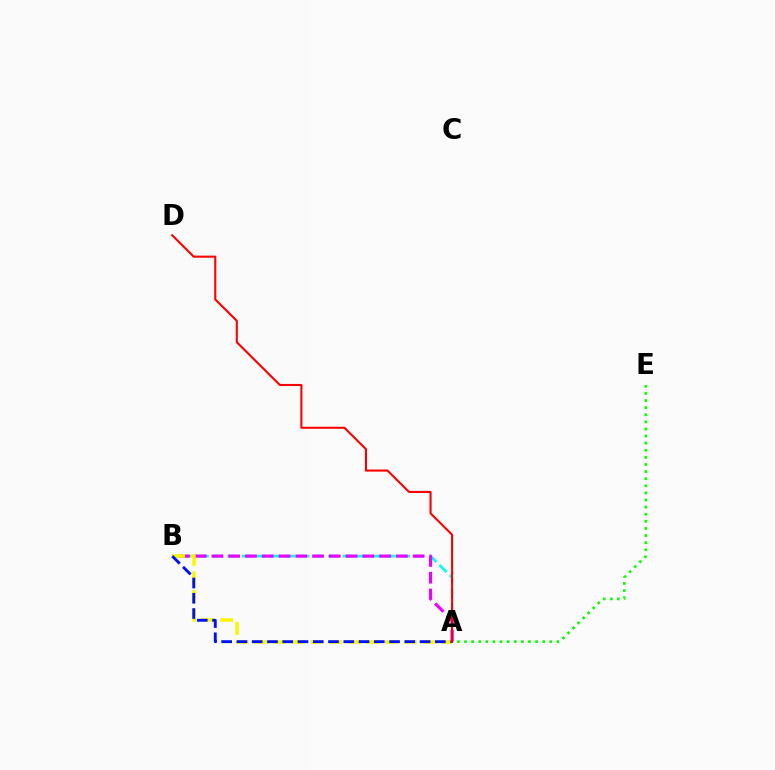{('A', 'E'): [{'color': '#08ff00', 'line_style': 'dotted', 'thickness': 1.93}], ('A', 'B'): [{'color': '#00fff6', 'line_style': 'dashed', 'thickness': 1.95}, {'color': '#ee00ff', 'line_style': 'dashed', 'thickness': 2.28}, {'color': '#fcf500', 'line_style': 'dashed', 'thickness': 2.54}, {'color': '#0010ff', 'line_style': 'dashed', 'thickness': 2.07}], ('A', 'D'): [{'color': '#ff0000', 'line_style': 'solid', 'thickness': 1.51}]}